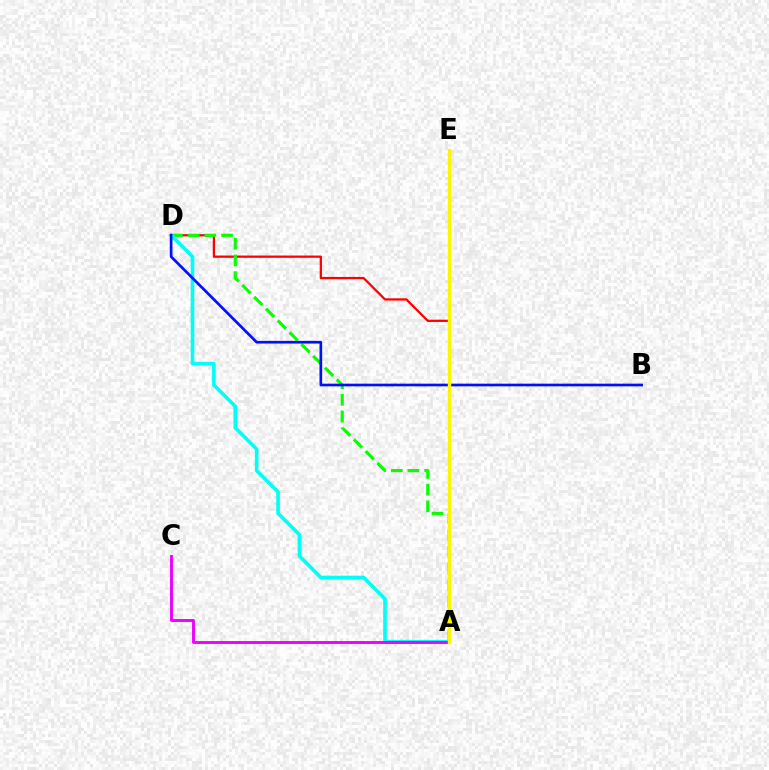{('A', 'D'): [{'color': '#ff0000', 'line_style': 'solid', 'thickness': 1.62}, {'color': '#08ff00', 'line_style': 'dashed', 'thickness': 2.27}, {'color': '#00fff6', 'line_style': 'solid', 'thickness': 2.6}], ('B', 'D'): [{'color': '#0010ff', 'line_style': 'solid', 'thickness': 1.92}], ('A', 'C'): [{'color': '#ee00ff', 'line_style': 'solid', 'thickness': 2.09}], ('A', 'E'): [{'color': '#fcf500', 'line_style': 'solid', 'thickness': 2.46}]}